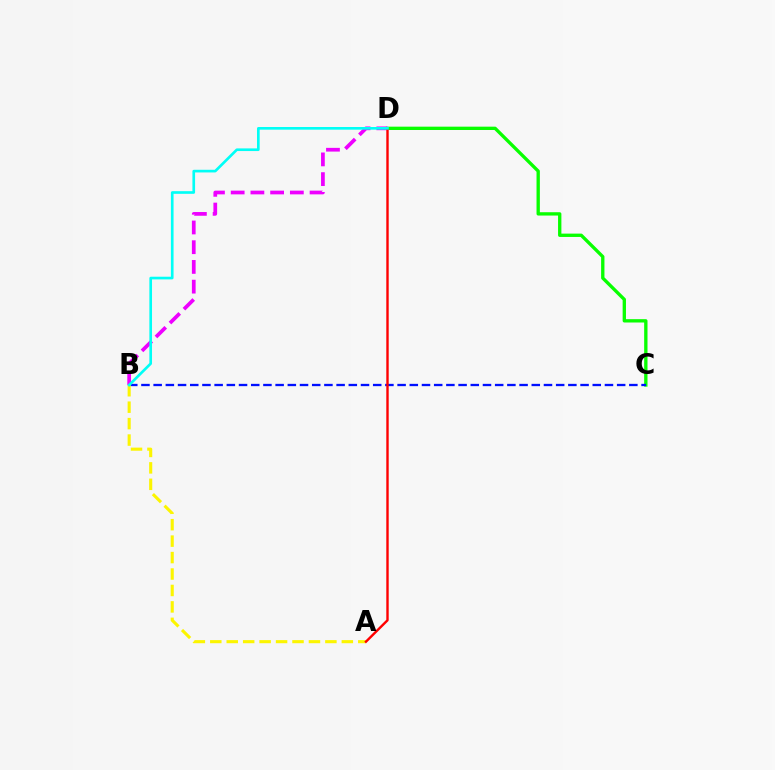{('C', 'D'): [{'color': '#08ff00', 'line_style': 'solid', 'thickness': 2.4}], ('B', 'C'): [{'color': '#0010ff', 'line_style': 'dashed', 'thickness': 1.66}], ('A', 'B'): [{'color': '#fcf500', 'line_style': 'dashed', 'thickness': 2.23}], ('B', 'D'): [{'color': '#ee00ff', 'line_style': 'dashed', 'thickness': 2.68}, {'color': '#00fff6', 'line_style': 'solid', 'thickness': 1.91}], ('A', 'D'): [{'color': '#ff0000', 'line_style': 'solid', 'thickness': 1.73}]}